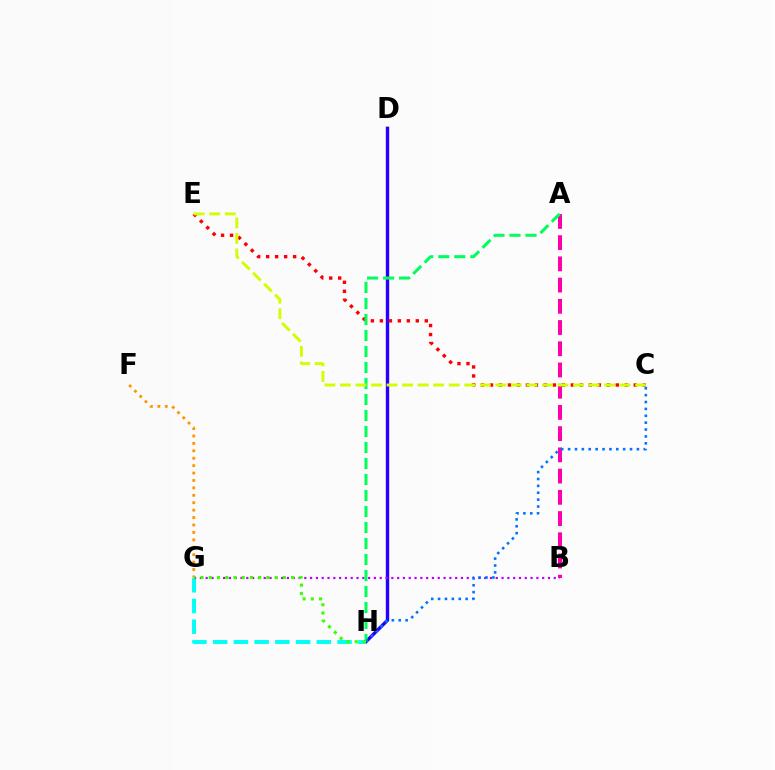{('D', 'H'): [{'color': '#2500ff', 'line_style': 'solid', 'thickness': 2.44}], ('G', 'H'): [{'color': '#00fff6', 'line_style': 'dashed', 'thickness': 2.82}, {'color': '#3dff00', 'line_style': 'dotted', 'thickness': 2.24}], ('A', 'B'): [{'color': '#ff00ac', 'line_style': 'dashed', 'thickness': 2.88}], ('F', 'G'): [{'color': '#ff9400', 'line_style': 'dotted', 'thickness': 2.02}], ('B', 'G'): [{'color': '#b900ff', 'line_style': 'dotted', 'thickness': 1.58}], ('C', 'E'): [{'color': '#ff0000', 'line_style': 'dotted', 'thickness': 2.44}, {'color': '#d1ff00', 'line_style': 'dashed', 'thickness': 2.11}], ('A', 'H'): [{'color': '#00ff5c', 'line_style': 'dashed', 'thickness': 2.17}], ('C', 'H'): [{'color': '#0074ff', 'line_style': 'dotted', 'thickness': 1.87}]}